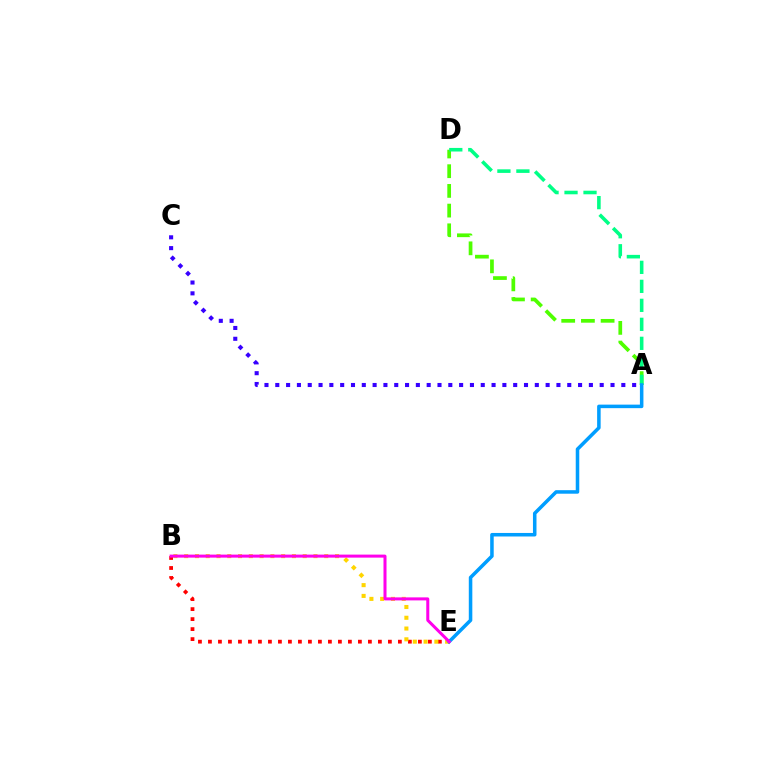{('B', 'E'): [{'color': '#ff0000', 'line_style': 'dotted', 'thickness': 2.72}, {'color': '#ffd500', 'line_style': 'dotted', 'thickness': 2.93}, {'color': '#ff00ed', 'line_style': 'solid', 'thickness': 2.18}], ('A', 'D'): [{'color': '#4fff00', 'line_style': 'dashed', 'thickness': 2.68}, {'color': '#00ff86', 'line_style': 'dashed', 'thickness': 2.58}], ('A', 'E'): [{'color': '#009eff', 'line_style': 'solid', 'thickness': 2.54}], ('A', 'C'): [{'color': '#3700ff', 'line_style': 'dotted', 'thickness': 2.94}]}